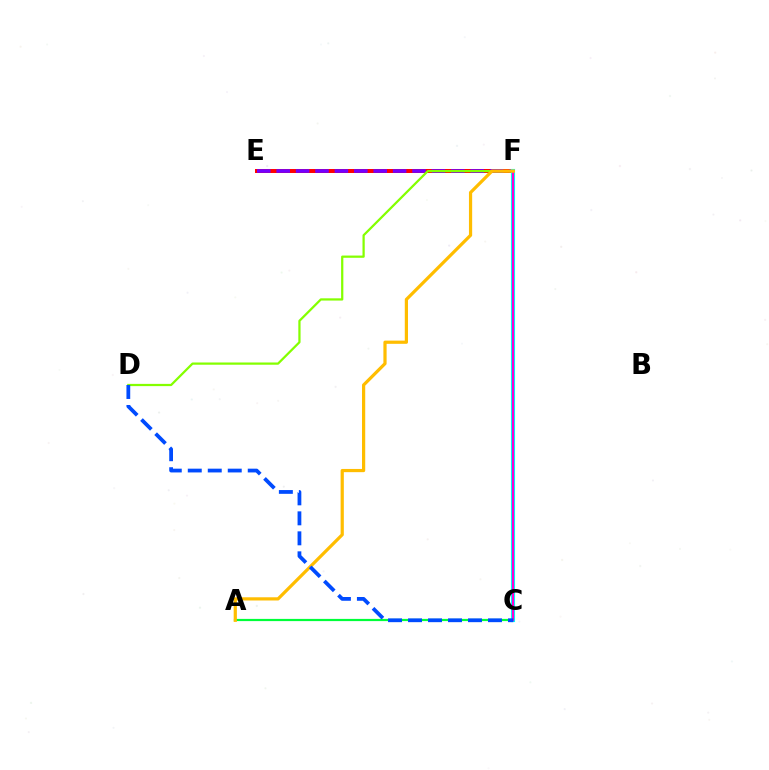{('E', 'F'): [{'color': '#ff0000', 'line_style': 'solid', 'thickness': 2.86}, {'color': '#7200ff', 'line_style': 'dashed', 'thickness': 2.64}], ('A', 'C'): [{'color': '#00ff39', 'line_style': 'solid', 'thickness': 1.59}], ('D', 'F'): [{'color': '#84ff00', 'line_style': 'solid', 'thickness': 1.61}], ('C', 'F'): [{'color': '#00fff6', 'line_style': 'solid', 'thickness': 2.98}, {'color': '#ff00cf', 'line_style': 'solid', 'thickness': 1.52}], ('A', 'F'): [{'color': '#ffbd00', 'line_style': 'solid', 'thickness': 2.31}], ('C', 'D'): [{'color': '#004bff', 'line_style': 'dashed', 'thickness': 2.72}]}